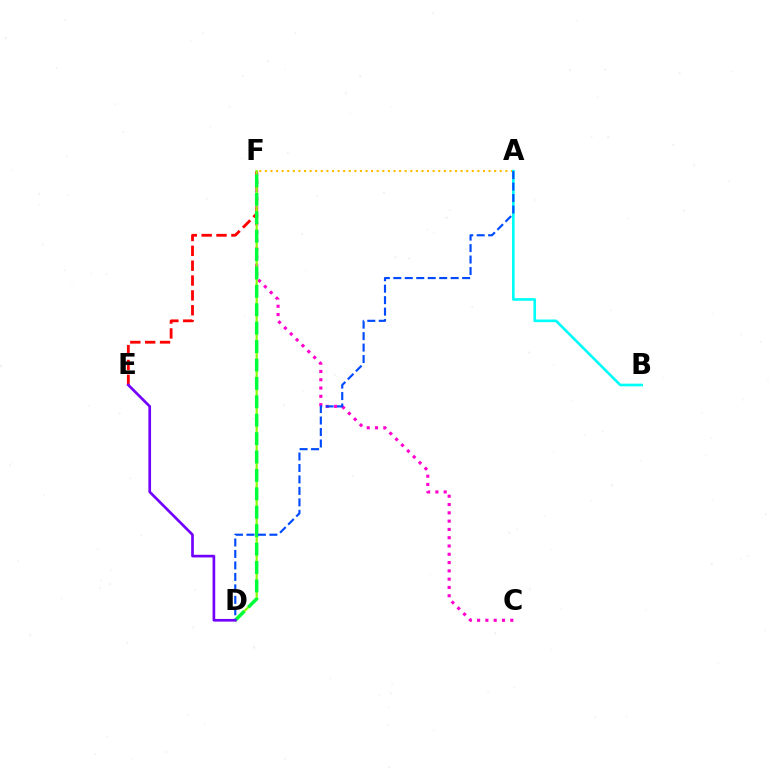{('A', 'F'): [{'color': '#ffbd00', 'line_style': 'dotted', 'thickness': 1.52}], ('C', 'F'): [{'color': '#ff00cf', 'line_style': 'dotted', 'thickness': 2.25}], ('E', 'F'): [{'color': '#ff0000', 'line_style': 'dashed', 'thickness': 2.02}], ('A', 'B'): [{'color': '#00fff6', 'line_style': 'solid', 'thickness': 1.9}], ('D', 'F'): [{'color': '#84ff00', 'line_style': 'solid', 'thickness': 1.6}, {'color': '#00ff39', 'line_style': 'dashed', 'thickness': 2.5}], ('A', 'D'): [{'color': '#004bff', 'line_style': 'dashed', 'thickness': 1.56}], ('D', 'E'): [{'color': '#7200ff', 'line_style': 'solid', 'thickness': 1.92}]}